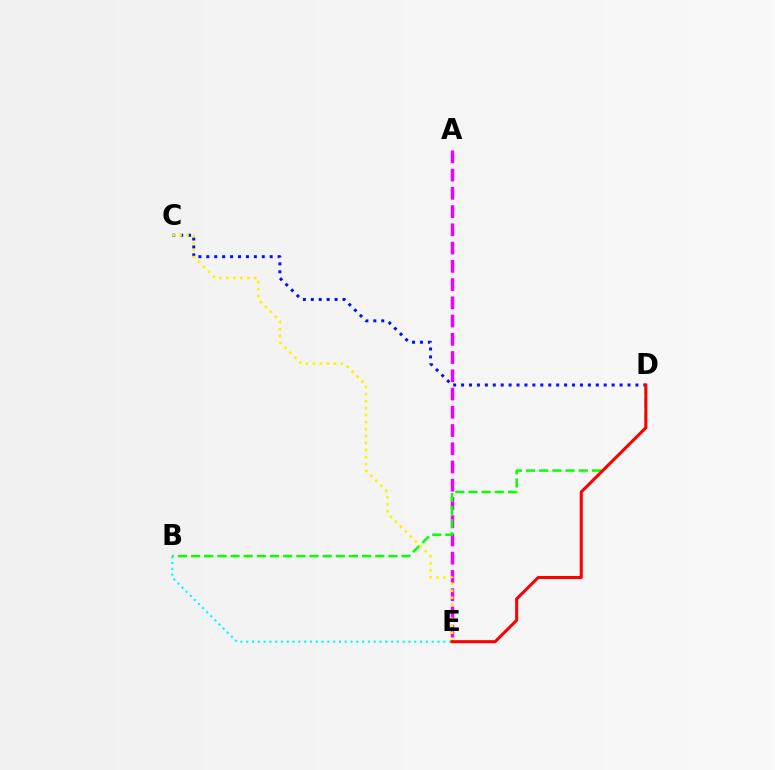{('C', 'D'): [{'color': '#0010ff', 'line_style': 'dotted', 'thickness': 2.15}], ('A', 'E'): [{'color': '#ee00ff', 'line_style': 'dashed', 'thickness': 2.48}], ('B', 'D'): [{'color': '#08ff00', 'line_style': 'dashed', 'thickness': 1.79}], ('B', 'E'): [{'color': '#00fff6', 'line_style': 'dotted', 'thickness': 1.57}], ('C', 'E'): [{'color': '#fcf500', 'line_style': 'dotted', 'thickness': 1.9}], ('D', 'E'): [{'color': '#ff0000', 'line_style': 'solid', 'thickness': 2.19}]}